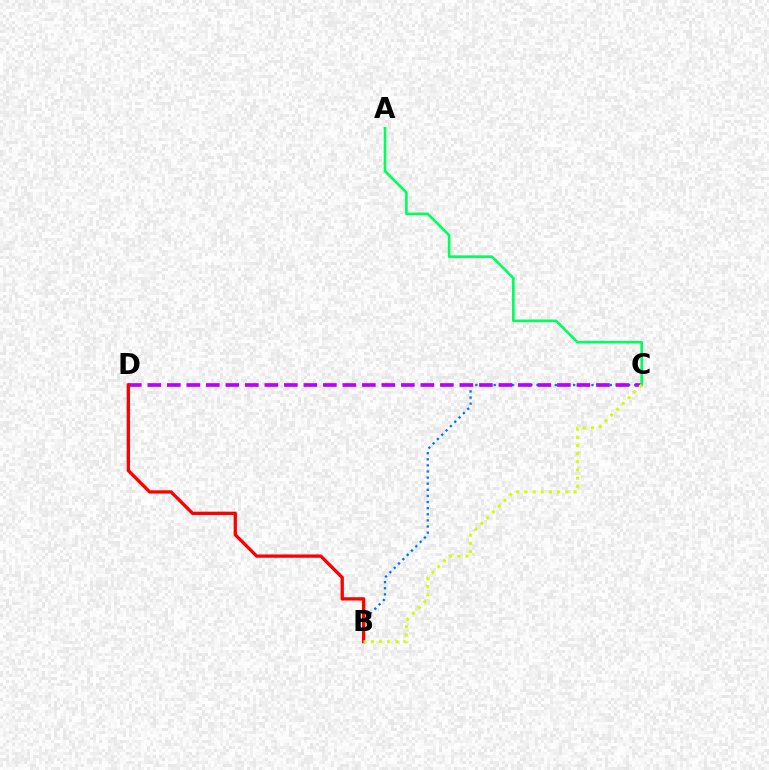{('B', 'C'): [{'color': '#0074ff', 'line_style': 'dotted', 'thickness': 1.66}, {'color': '#d1ff00', 'line_style': 'dotted', 'thickness': 2.22}], ('C', 'D'): [{'color': '#b900ff', 'line_style': 'dashed', 'thickness': 2.65}], ('A', 'C'): [{'color': '#00ff5c', 'line_style': 'solid', 'thickness': 1.89}], ('B', 'D'): [{'color': '#ff0000', 'line_style': 'solid', 'thickness': 2.38}]}